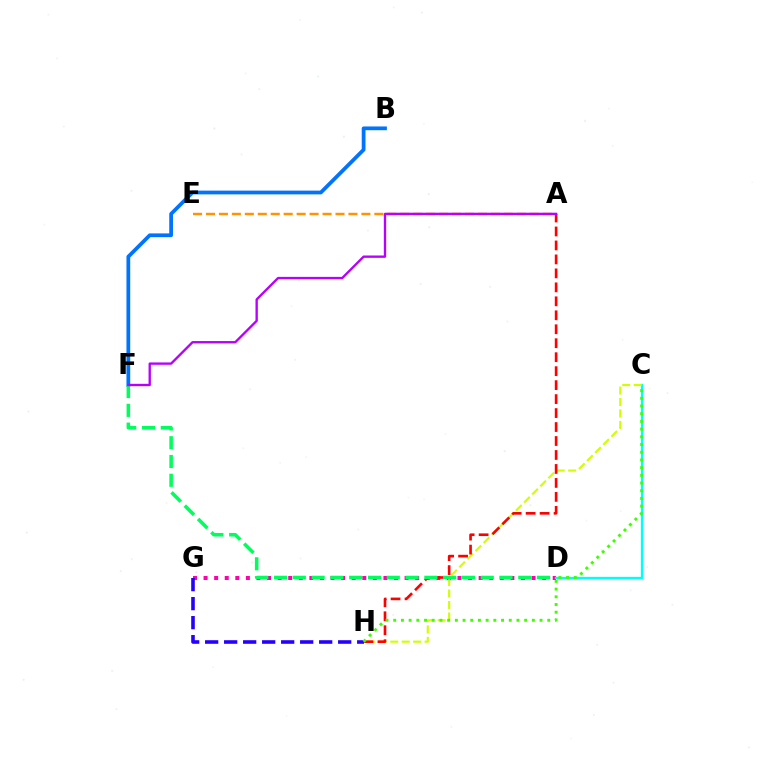{('D', 'G'): [{'color': '#ff00ac', 'line_style': 'dotted', 'thickness': 2.87}], ('C', 'D'): [{'color': '#00fff6', 'line_style': 'solid', 'thickness': 1.69}], ('C', 'H'): [{'color': '#d1ff00', 'line_style': 'dashed', 'thickness': 1.56}, {'color': '#3dff00', 'line_style': 'dotted', 'thickness': 2.09}], ('G', 'H'): [{'color': '#2500ff', 'line_style': 'dashed', 'thickness': 2.58}], ('B', 'F'): [{'color': '#0074ff', 'line_style': 'solid', 'thickness': 2.7}], ('A', 'H'): [{'color': '#ff0000', 'line_style': 'dashed', 'thickness': 1.9}], ('A', 'E'): [{'color': '#ff9400', 'line_style': 'dashed', 'thickness': 1.76}], ('D', 'F'): [{'color': '#00ff5c', 'line_style': 'dashed', 'thickness': 2.55}], ('A', 'F'): [{'color': '#b900ff', 'line_style': 'solid', 'thickness': 1.7}]}